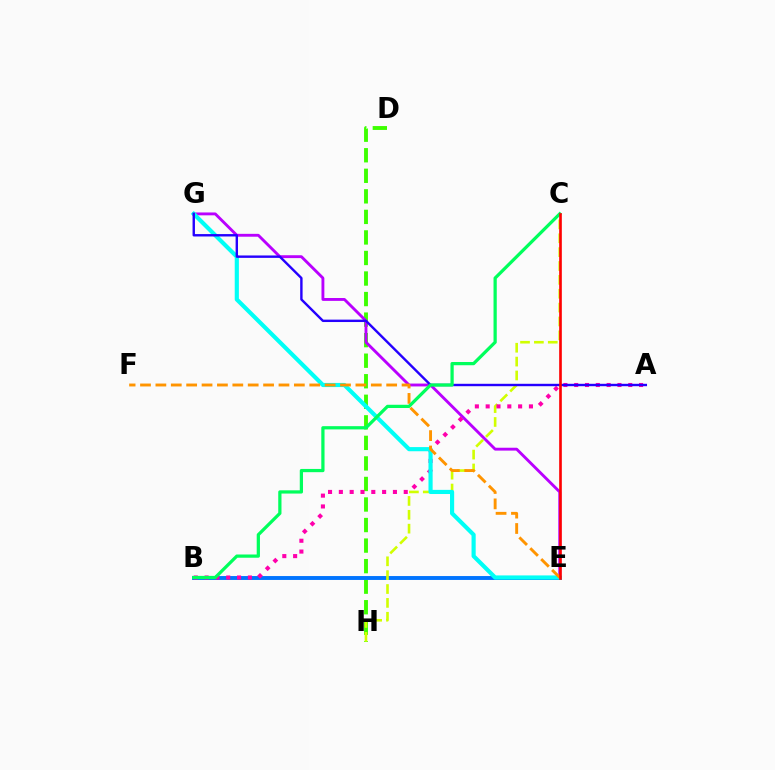{('D', 'H'): [{'color': '#3dff00', 'line_style': 'dashed', 'thickness': 2.79}], ('B', 'E'): [{'color': '#0074ff', 'line_style': 'solid', 'thickness': 2.81}], ('C', 'H'): [{'color': '#d1ff00', 'line_style': 'dashed', 'thickness': 1.88}], ('E', 'G'): [{'color': '#b900ff', 'line_style': 'solid', 'thickness': 2.06}, {'color': '#00fff6', 'line_style': 'solid', 'thickness': 2.99}], ('A', 'B'): [{'color': '#ff00ac', 'line_style': 'dotted', 'thickness': 2.94}], ('A', 'G'): [{'color': '#2500ff', 'line_style': 'solid', 'thickness': 1.73}], ('E', 'F'): [{'color': '#ff9400', 'line_style': 'dashed', 'thickness': 2.09}], ('B', 'C'): [{'color': '#00ff5c', 'line_style': 'solid', 'thickness': 2.33}], ('C', 'E'): [{'color': '#ff0000', 'line_style': 'solid', 'thickness': 1.9}]}